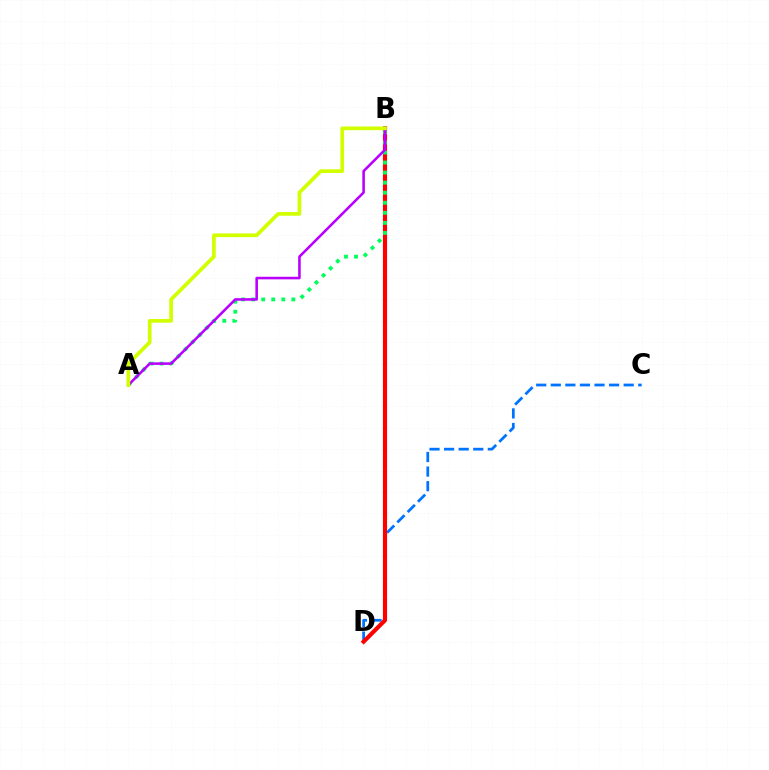{('C', 'D'): [{'color': '#0074ff', 'line_style': 'dashed', 'thickness': 1.98}], ('B', 'D'): [{'color': '#ff0000', 'line_style': 'solid', 'thickness': 2.99}], ('A', 'B'): [{'color': '#00ff5c', 'line_style': 'dotted', 'thickness': 2.73}, {'color': '#b900ff', 'line_style': 'solid', 'thickness': 1.85}, {'color': '#d1ff00', 'line_style': 'solid', 'thickness': 2.67}]}